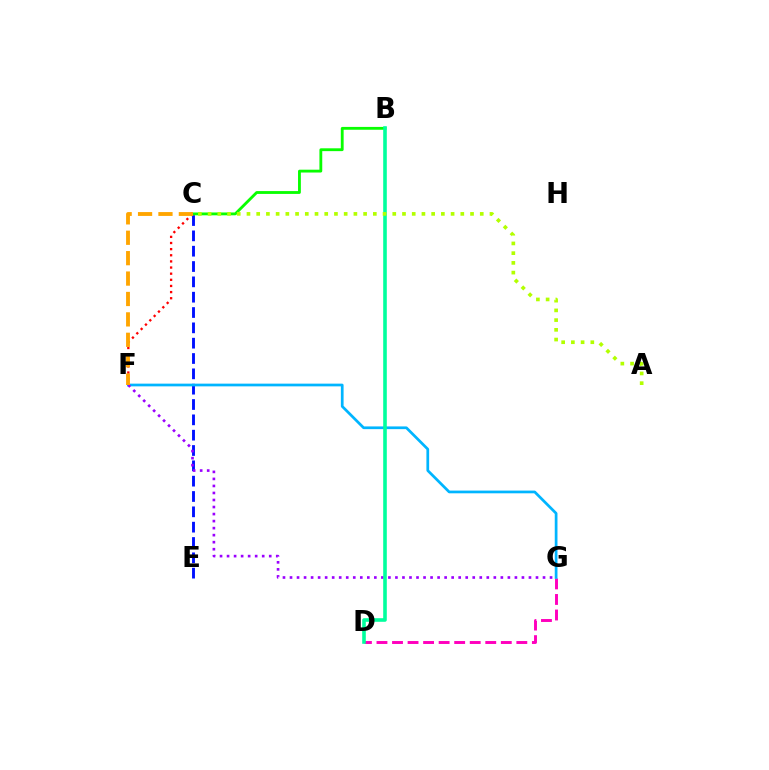{('D', 'G'): [{'color': '#ff00bd', 'line_style': 'dashed', 'thickness': 2.11}], ('C', 'E'): [{'color': '#0010ff', 'line_style': 'dashed', 'thickness': 2.08}], ('F', 'G'): [{'color': '#00b5ff', 'line_style': 'solid', 'thickness': 1.96}, {'color': '#9b00ff', 'line_style': 'dotted', 'thickness': 1.91}], ('B', 'C'): [{'color': '#08ff00', 'line_style': 'solid', 'thickness': 2.04}], ('B', 'D'): [{'color': '#00ff9d', 'line_style': 'solid', 'thickness': 2.59}], ('A', 'C'): [{'color': '#b3ff00', 'line_style': 'dotted', 'thickness': 2.64}], ('C', 'F'): [{'color': '#ff0000', 'line_style': 'dotted', 'thickness': 1.67}, {'color': '#ffa500', 'line_style': 'dashed', 'thickness': 2.77}]}